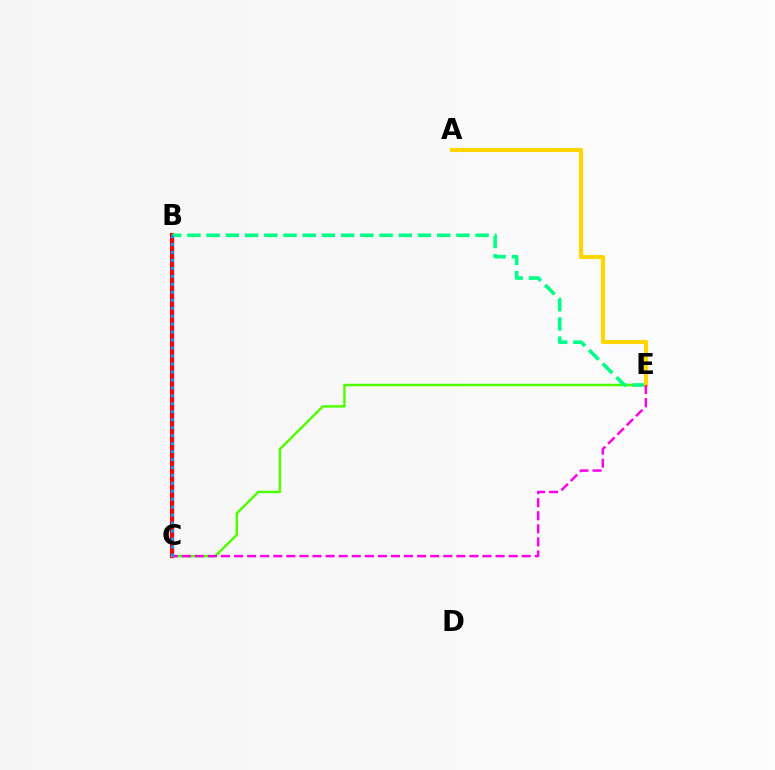{('B', 'C'): [{'color': '#3700ff', 'line_style': 'solid', 'thickness': 2.28}, {'color': '#ff0000', 'line_style': 'solid', 'thickness': 2.99}, {'color': '#009eff', 'line_style': 'dotted', 'thickness': 2.16}], ('C', 'E'): [{'color': '#4fff00', 'line_style': 'solid', 'thickness': 1.77}, {'color': '#ff00ed', 'line_style': 'dashed', 'thickness': 1.78}], ('B', 'E'): [{'color': '#00ff86', 'line_style': 'dashed', 'thickness': 2.61}], ('A', 'E'): [{'color': '#ffd500', 'line_style': 'solid', 'thickness': 2.95}]}